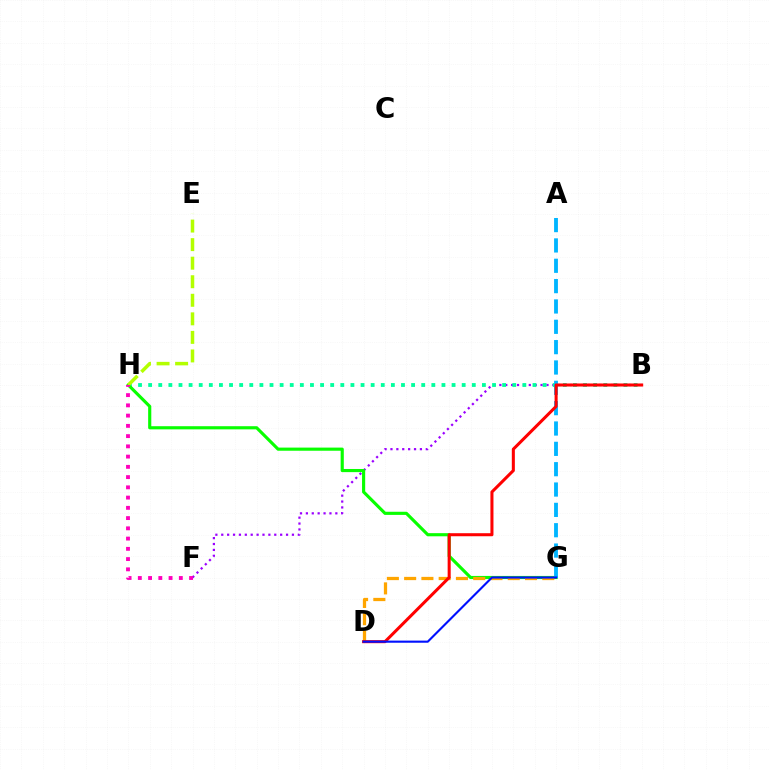{('B', 'F'): [{'color': '#9b00ff', 'line_style': 'dotted', 'thickness': 1.6}], ('B', 'H'): [{'color': '#00ff9d', 'line_style': 'dotted', 'thickness': 2.75}], ('G', 'H'): [{'color': '#08ff00', 'line_style': 'solid', 'thickness': 2.26}], ('A', 'G'): [{'color': '#00b5ff', 'line_style': 'dashed', 'thickness': 2.76}], ('E', 'H'): [{'color': '#b3ff00', 'line_style': 'dashed', 'thickness': 2.52}], ('F', 'H'): [{'color': '#ff00bd', 'line_style': 'dotted', 'thickness': 2.78}], ('D', 'G'): [{'color': '#ffa500', 'line_style': 'dashed', 'thickness': 2.35}, {'color': '#0010ff', 'line_style': 'solid', 'thickness': 1.53}], ('B', 'D'): [{'color': '#ff0000', 'line_style': 'solid', 'thickness': 2.19}]}